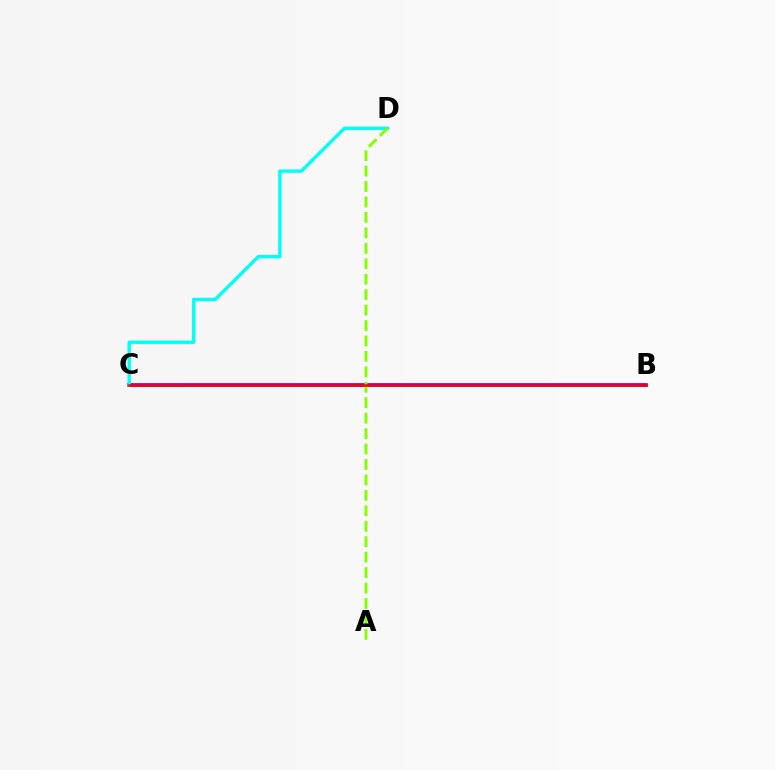{('B', 'C'): [{'color': '#7200ff', 'line_style': 'solid', 'thickness': 2.66}, {'color': '#ff0000', 'line_style': 'solid', 'thickness': 1.8}], ('C', 'D'): [{'color': '#00fff6', 'line_style': 'solid', 'thickness': 2.41}], ('A', 'D'): [{'color': '#84ff00', 'line_style': 'dashed', 'thickness': 2.1}]}